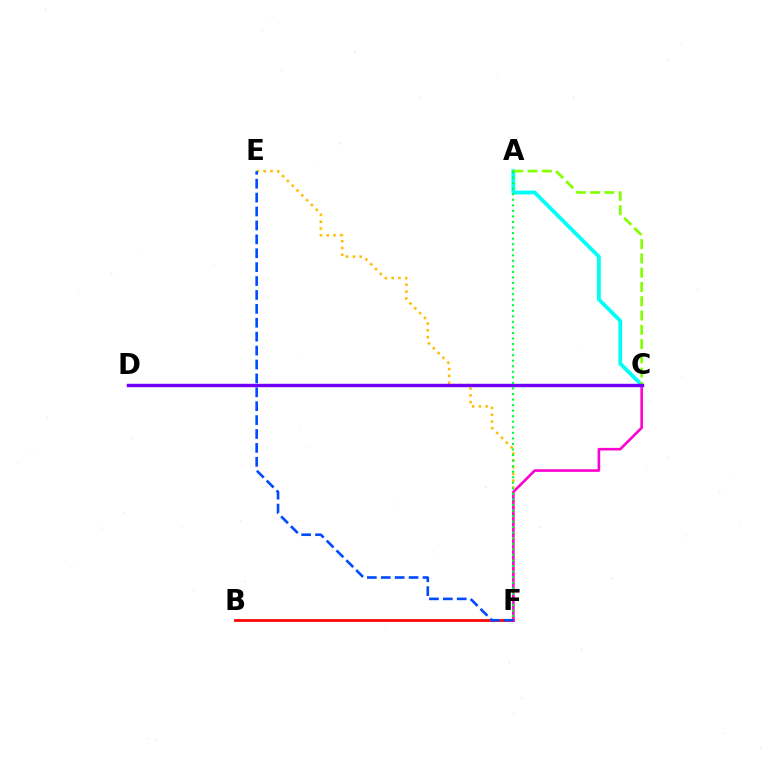{('E', 'F'): [{'color': '#ffbd00', 'line_style': 'dotted', 'thickness': 1.85}, {'color': '#004bff', 'line_style': 'dashed', 'thickness': 1.89}], ('B', 'F'): [{'color': '#ff0000', 'line_style': 'solid', 'thickness': 1.97}], ('C', 'F'): [{'color': '#ff00cf', 'line_style': 'solid', 'thickness': 1.88}], ('A', 'C'): [{'color': '#00fff6', 'line_style': 'solid', 'thickness': 2.72}, {'color': '#84ff00', 'line_style': 'dashed', 'thickness': 1.94}], ('C', 'D'): [{'color': '#7200ff', 'line_style': 'solid', 'thickness': 2.45}], ('A', 'F'): [{'color': '#00ff39', 'line_style': 'dotted', 'thickness': 1.51}]}